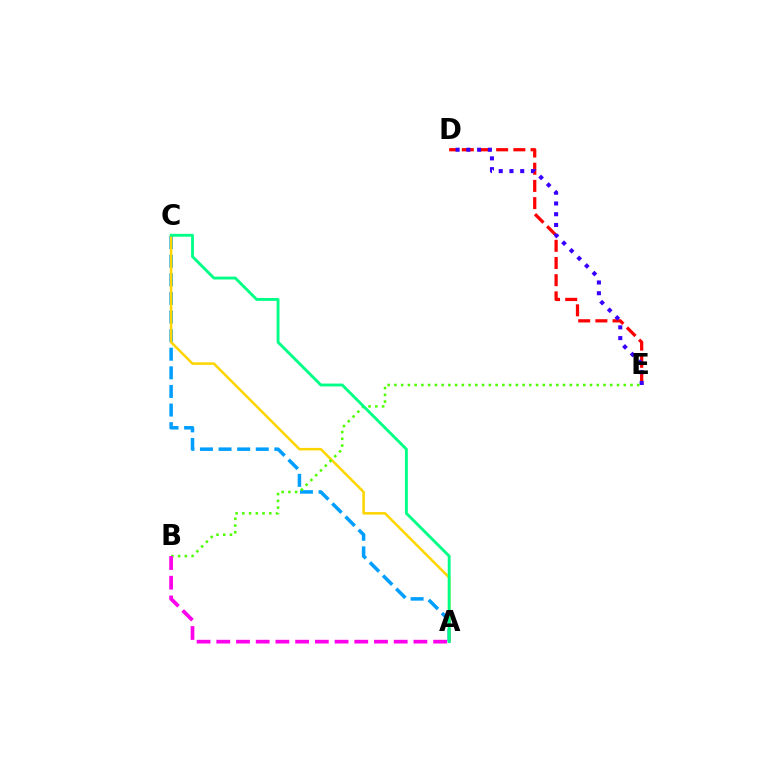{('D', 'E'): [{'color': '#ff0000', 'line_style': 'dashed', 'thickness': 2.33}, {'color': '#3700ff', 'line_style': 'dotted', 'thickness': 2.92}], ('A', 'C'): [{'color': '#009eff', 'line_style': 'dashed', 'thickness': 2.53}, {'color': '#ffd500', 'line_style': 'solid', 'thickness': 1.83}, {'color': '#00ff86', 'line_style': 'solid', 'thickness': 2.06}], ('B', 'E'): [{'color': '#4fff00', 'line_style': 'dotted', 'thickness': 1.83}], ('A', 'B'): [{'color': '#ff00ed', 'line_style': 'dashed', 'thickness': 2.68}]}